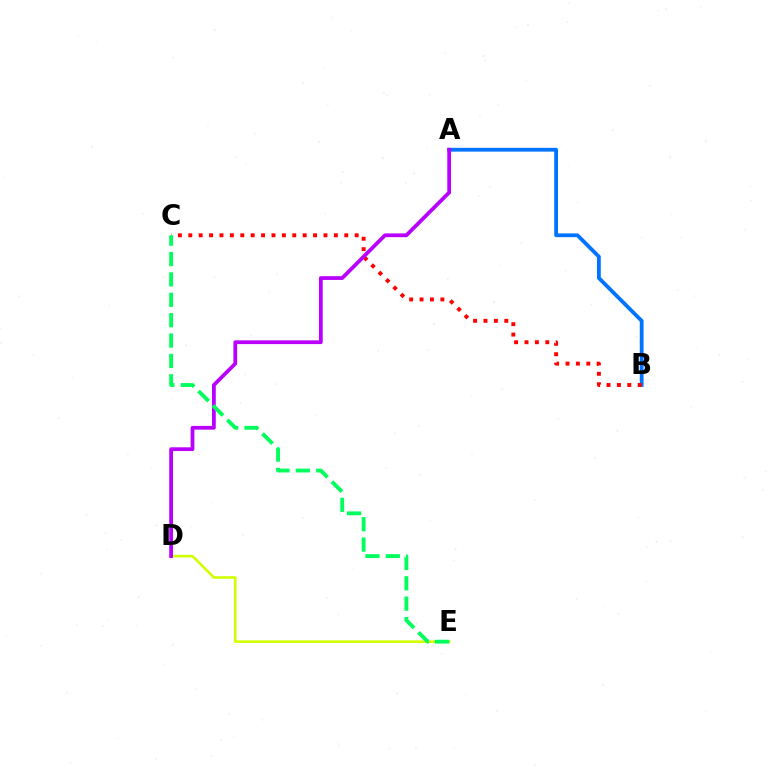{('A', 'B'): [{'color': '#0074ff', 'line_style': 'solid', 'thickness': 2.73}], ('B', 'C'): [{'color': '#ff0000', 'line_style': 'dotted', 'thickness': 2.83}], ('D', 'E'): [{'color': '#d1ff00', 'line_style': 'solid', 'thickness': 1.88}], ('A', 'D'): [{'color': '#b900ff', 'line_style': 'solid', 'thickness': 2.71}], ('C', 'E'): [{'color': '#00ff5c', 'line_style': 'dashed', 'thickness': 2.77}]}